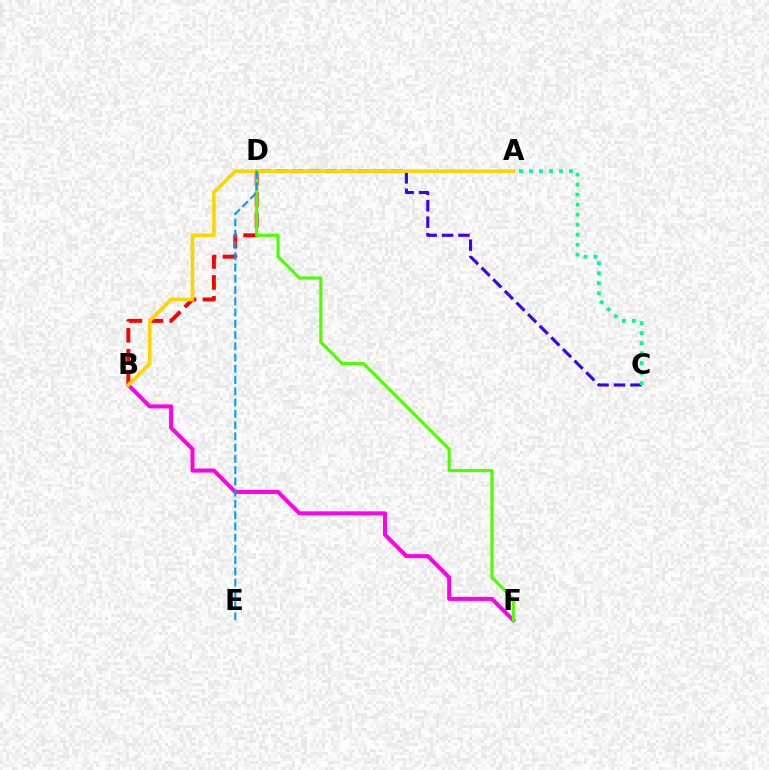{('B', 'D'): [{'color': '#ff0000', 'line_style': 'dashed', 'thickness': 2.85}], ('C', 'D'): [{'color': '#3700ff', 'line_style': 'dashed', 'thickness': 2.23}], ('B', 'F'): [{'color': '#ff00ed', 'line_style': 'solid', 'thickness': 2.9}], ('A', 'C'): [{'color': '#00ff86', 'line_style': 'dotted', 'thickness': 2.72}], ('A', 'B'): [{'color': '#ffd500', 'line_style': 'solid', 'thickness': 2.59}], ('D', 'F'): [{'color': '#4fff00', 'line_style': 'solid', 'thickness': 2.27}], ('D', 'E'): [{'color': '#009eff', 'line_style': 'dashed', 'thickness': 1.53}]}